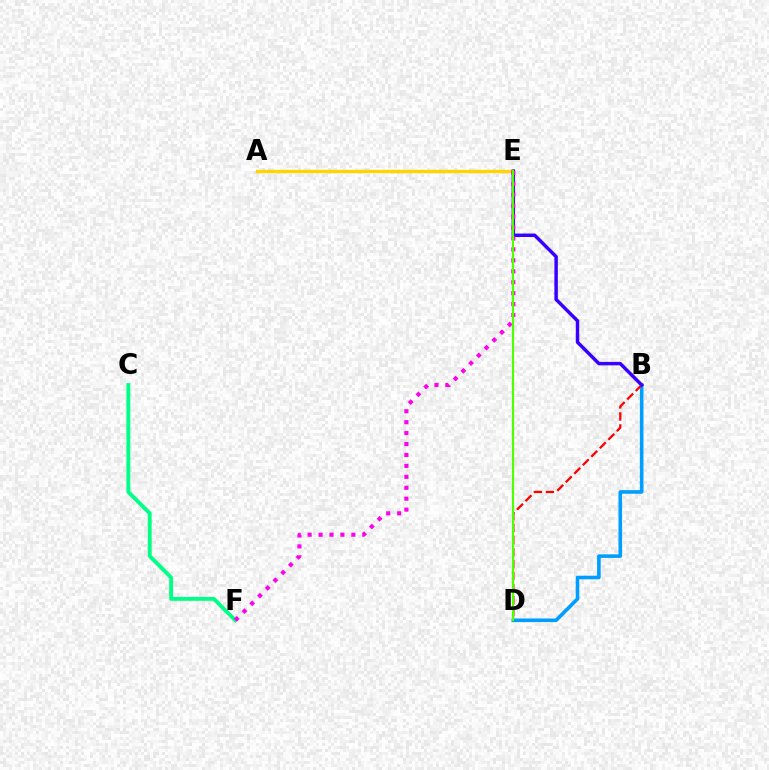{('A', 'E'): [{'color': '#ffd500', 'line_style': 'solid', 'thickness': 2.42}], ('B', 'D'): [{'color': '#009eff', 'line_style': 'solid', 'thickness': 2.59}, {'color': '#ff0000', 'line_style': 'dashed', 'thickness': 1.63}], ('B', 'E'): [{'color': '#3700ff', 'line_style': 'solid', 'thickness': 2.49}], ('C', 'F'): [{'color': '#00ff86', 'line_style': 'solid', 'thickness': 2.78}], ('E', 'F'): [{'color': '#ff00ed', 'line_style': 'dotted', 'thickness': 2.97}], ('D', 'E'): [{'color': '#4fff00', 'line_style': 'solid', 'thickness': 1.58}]}